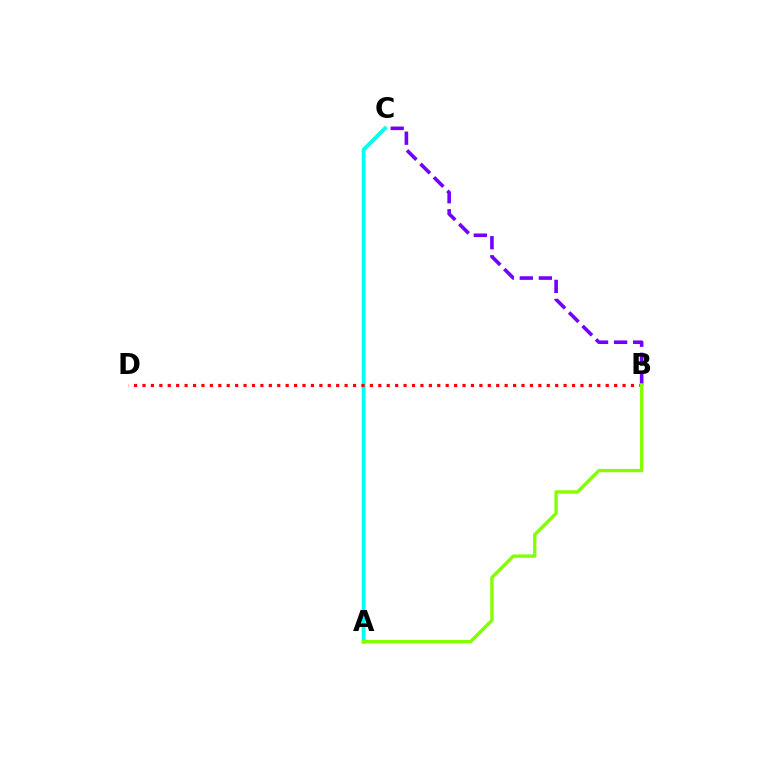{('B', 'C'): [{'color': '#7200ff', 'line_style': 'dashed', 'thickness': 2.59}], ('A', 'C'): [{'color': '#00fff6', 'line_style': 'solid', 'thickness': 2.76}], ('B', 'D'): [{'color': '#ff0000', 'line_style': 'dotted', 'thickness': 2.29}], ('A', 'B'): [{'color': '#84ff00', 'line_style': 'solid', 'thickness': 2.42}]}